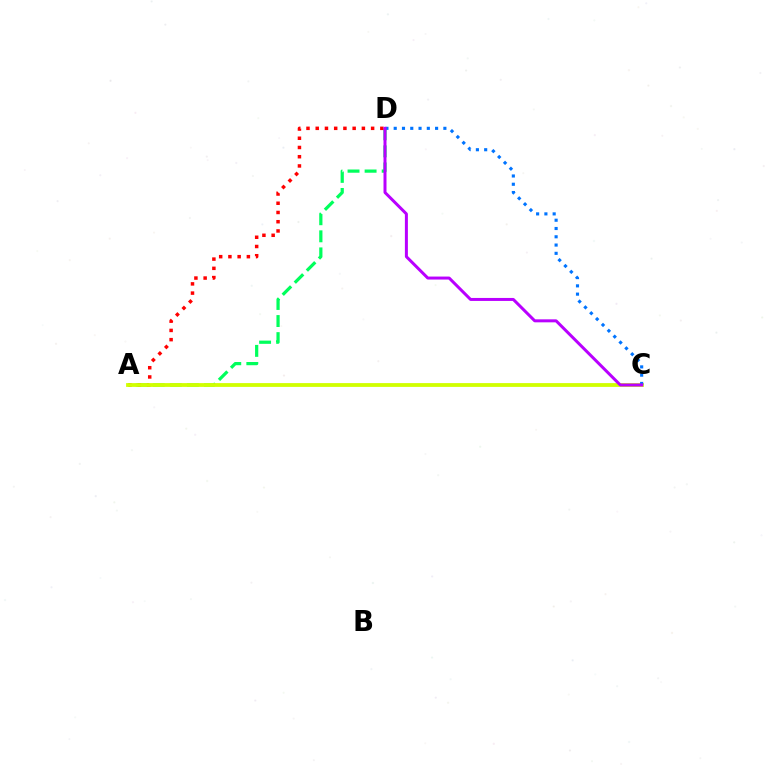{('A', 'D'): [{'color': '#00ff5c', 'line_style': 'dashed', 'thickness': 2.32}, {'color': '#ff0000', 'line_style': 'dotted', 'thickness': 2.51}], ('A', 'C'): [{'color': '#d1ff00', 'line_style': 'solid', 'thickness': 2.73}], ('C', 'D'): [{'color': '#0074ff', 'line_style': 'dotted', 'thickness': 2.25}, {'color': '#b900ff', 'line_style': 'solid', 'thickness': 2.15}]}